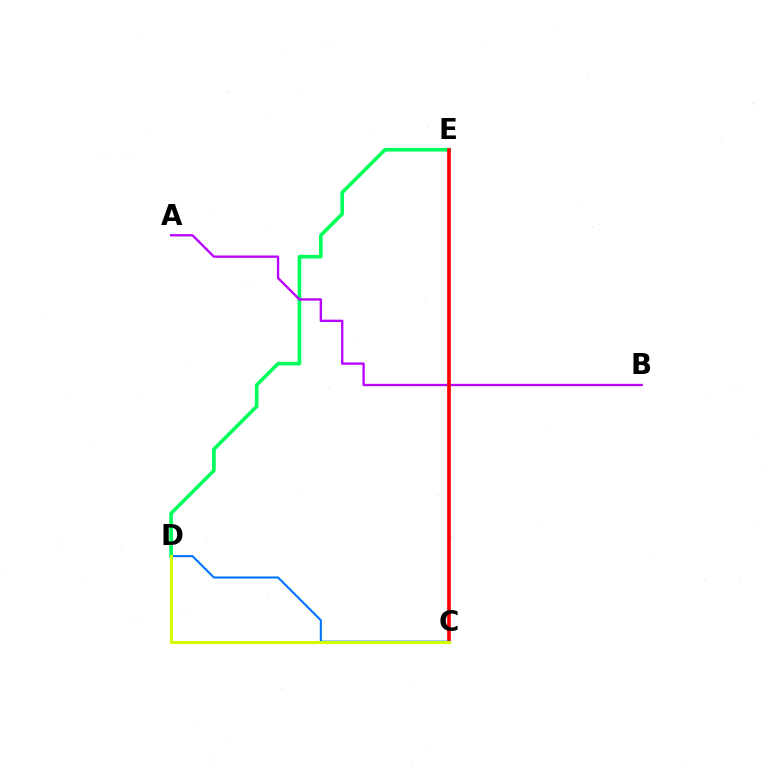{('D', 'E'): [{'color': '#00ff5c', 'line_style': 'solid', 'thickness': 2.62}], ('A', 'B'): [{'color': '#b900ff', 'line_style': 'solid', 'thickness': 1.68}], ('C', 'E'): [{'color': '#ff0000', 'line_style': 'solid', 'thickness': 2.63}], ('C', 'D'): [{'color': '#0074ff', 'line_style': 'solid', 'thickness': 1.5}, {'color': '#d1ff00', 'line_style': 'solid', 'thickness': 2.17}]}